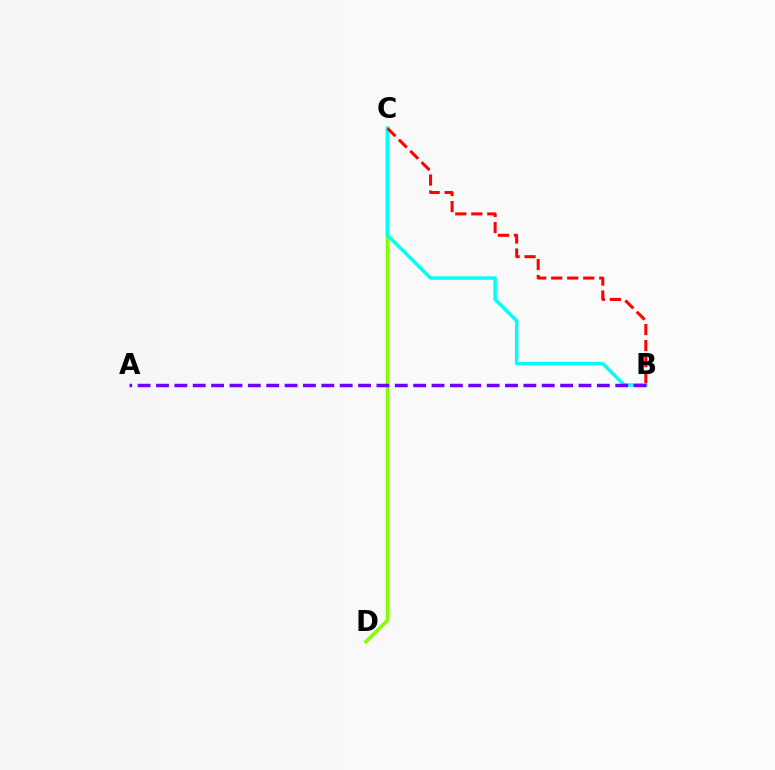{('C', 'D'): [{'color': '#84ff00', 'line_style': 'solid', 'thickness': 2.59}], ('B', 'C'): [{'color': '#00fff6', 'line_style': 'solid', 'thickness': 2.48}, {'color': '#ff0000', 'line_style': 'dashed', 'thickness': 2.18}], ('A', 'B'): [{'color': '#7200ff', 'line_style': 'dashed', 'thickness': 2.5}]}